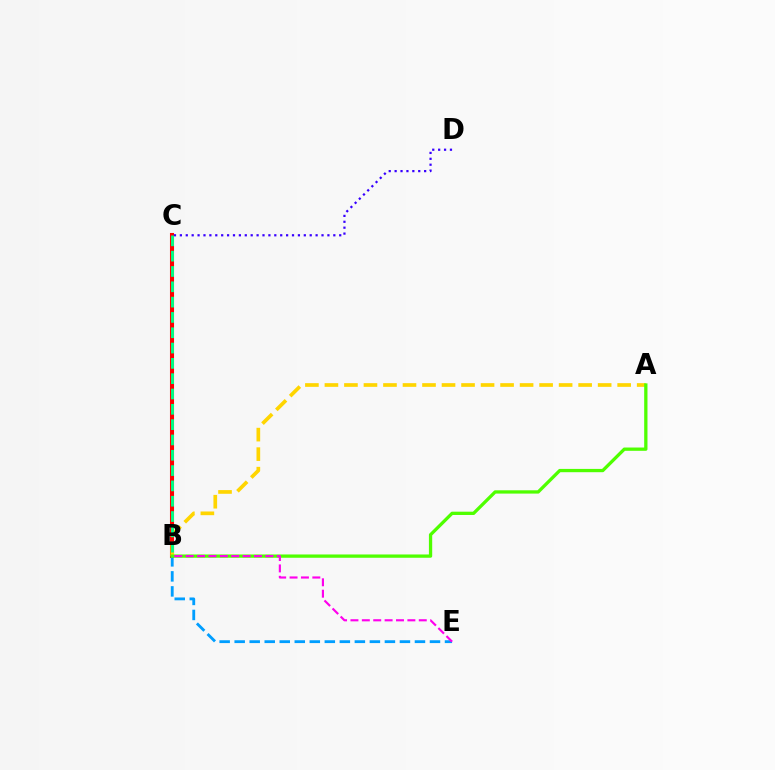{('B', 'C'): [{'color': '#ff0000', 'line_style': 'solid', 'thickness': 2.93}, {'color': '#00ff86', 'line_style': 'dashed', 'thickness': 2.08}], ('A', 'B'): [{'color': '#ffd500', 'line_style': 'dashed', 'thickness': 2.65}, {'color': '#4fff00', 'line_style': 'solid', 'thickness': 2.37}], ('B', 'E'): [{'color': '#009eff', 'line_style': 'dashed', 'thickness': 2.04}, {'color': '#ff00ed', 'line_style': 'dashed', 'thickness': 1.55}], ('C', 'D'): [{'color': '#3700ff', 'line_style': 'dotted', 'thickness': 1.6}]}